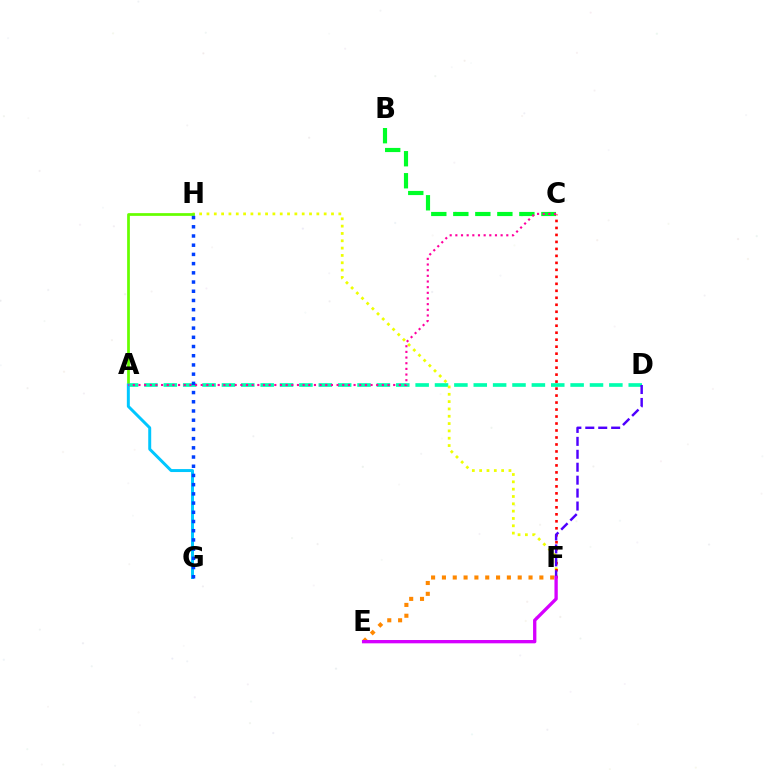{('B', 'C'): [{'color': '#00ff27', 'line_style': 'dashed', 'thickness': 2.99}], ('A', 'D'): [{'color': '#00ffaf', 'line_style': 'dashed', 'thickness': 2.63}], ('F', 'H'): [{'color': '#eeff00', 'line_style': 'dotted', 'thickness': 1.99}], ('C', 'F'): [{'color': '#ff0000', 'line_style': 'dotted', 'thickness': 1.9}], ('A', 'H'): [{'color': '#66ff00', 'line_style': 'solid', 'thickness': 1.97}], ('E', 'F'): [{'color': '#ff8800', 'line_style': 'dotted', 'thickness': 2.94}, {'color': '#d600ff', 'line_style': 'solid', 'thickness': 2.39}], ('D', 'F'): [{'color': '#4f00ff', 'line_style': 'dashed', 'thickness': 1.76}], ('A', 'G'): [{'color': '#00c7ff', 'line_style': 'solid', 'thickness': 2.14}], ('A', 'C'): [{'color': '#ff00a0', 'line_style': 'dotted', 'thickness': 1.54}], ('G', 'H'): [{'color': '#003fff', 'line_style': 'dotted', 'thickness': 2.5}]}